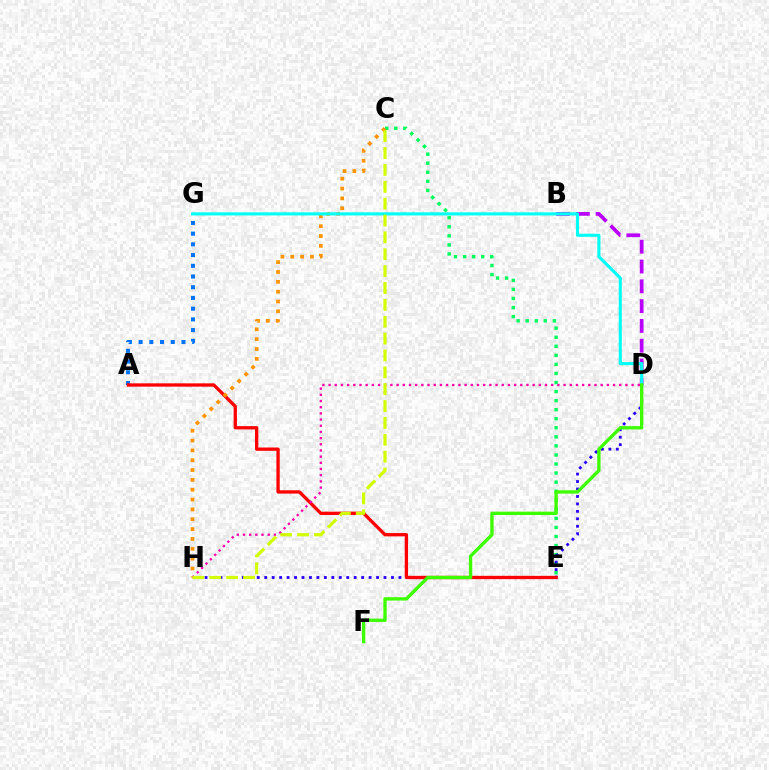{('A', 'G'): [{'color': '#0074ff', 'line_style': 'dotted', 'thickness': 2.91}], ('C', 'E'): [{'color': '#00ff5c', 'line_style': 'dotted', 'thickness': 2.46}], ('D', 'H'): [{'color': '#2500ff', 'line_style': 'dotted', 'thickness': 2.03}, {'color': '#ff00ac', 'line_style': 'dotted', 'thickness': 1.68}], ('A', 'E'): [{'color': '#ff0000', 'line_style': 'solid', 'thickness': 2.38}], ('B', 'D'): [{'color': '#b900ff', 'line_style': 'dashed', 'thickness': 2.69}], ('C', 'H'): [{'color': '#ff9400', 'line_style': 'dotted', 'thickness': 2.67}, {'color': '#d1ff00', 'line_style': 'dashed', 'thickness': 2.29}], ('D', 'G'): [{'color': '#00fff6', 'line_style': 'solid', 'thickness': 2.25}], ('D', 'F'): [{'color': '#3dff00', 'line_style': 'solid', 'thickness': 2.4}]}